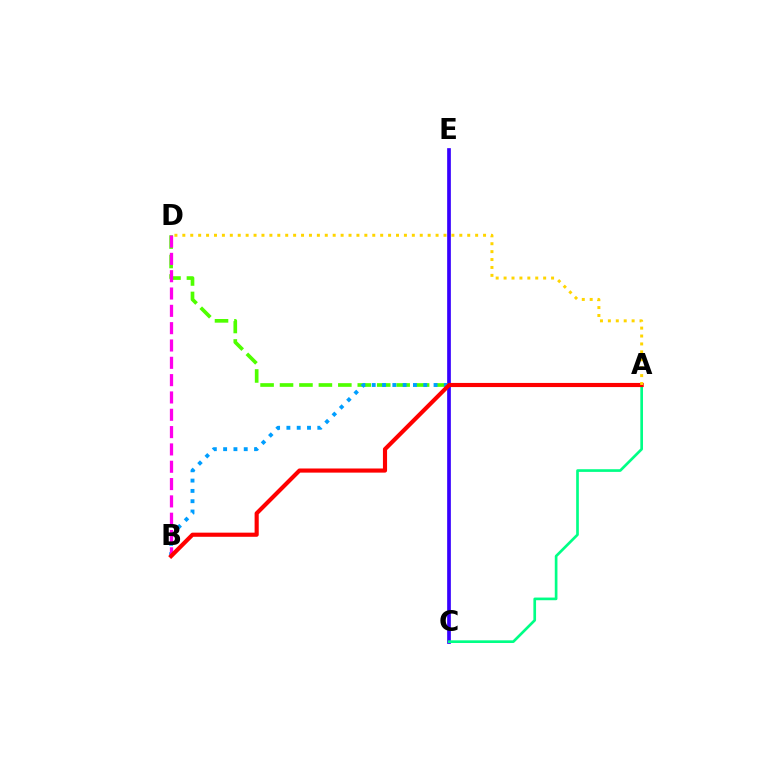{('A', 'D'): [{'color': '#4fff00', 'line_style': 'dashed', 'thickness': 2.64}, {'color': '#ffd500', 'line_style': 'dotted', 'thickness': 2.15}], ('C', 'E'): [{'color': '#3700ff', 'line_style': 'solid', 'thickness': 2.66}], ('A', 'C'): [{'color': '#00ff86', 'line_style': 'solid', 'thickness': 1.92}], ('A', 'B'): [{'color': '#009eff', 'line_style': 'dotted', 'thickness': 2.8}, {'color': '#ff0000', 'line_style': 'solid', 'thickness': 2.98}], ('B', 'D'): [{'color': '#ff00ed', 'line_style': 'dashed', 'thickness': 2.35}]}